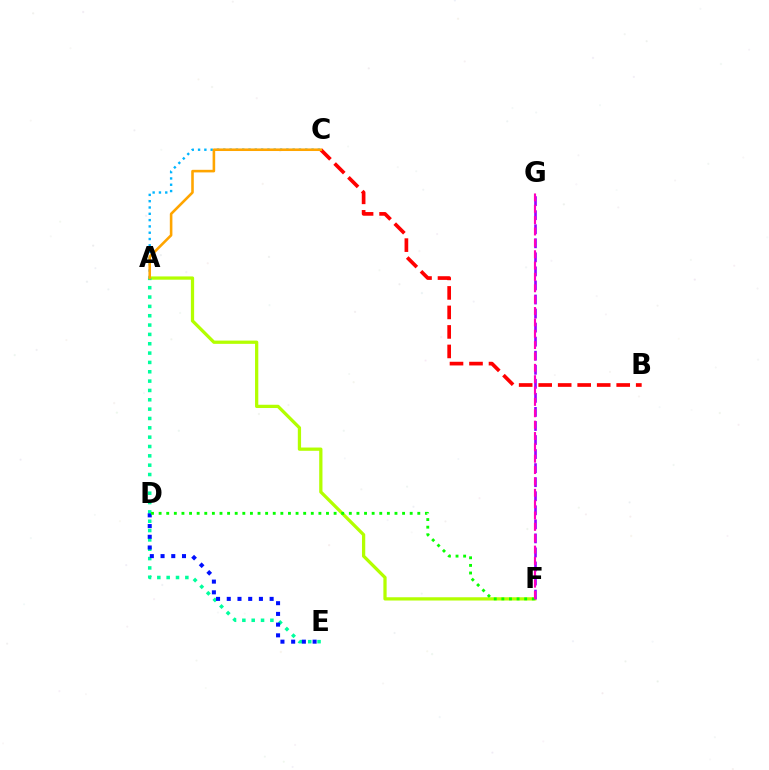{('A', 'F'): [{'color': '#b3ff00', 'line_style': 'solid', 'thickness': 2.35}], ('A', 'C'): [{'color': '#00b5ff', 'line_style': 'dotted', 'thickness': 1.71}, {'color': '#ffa500', 'line_style': 'solid', 'thickness': 1.86}], ('A', 'E'): [{'color': '#00ff9d', 'line_style': 'dotted', 'thickness': 2.54}], ('D', 'E'): [{'color': '#0010ff', 'line_style': 'dotted', 'thickness': 2.91}], ('D', 'F'): [{'color': '#08ff00', 'line_style': 'dotted', 'thickness': 2.07}], ('B', 'C'): [{'color': '#ff0000', 'line_style': 'dashed', 'thickness': 2.65}], ('F', 'G'): [{'color': '#9b00ff', 'line_style': 'dashed', 'thickness': 1.91}, {'color': '#ff00bd', 'line_style': 'dashed', 'thickness': 1.54}]}